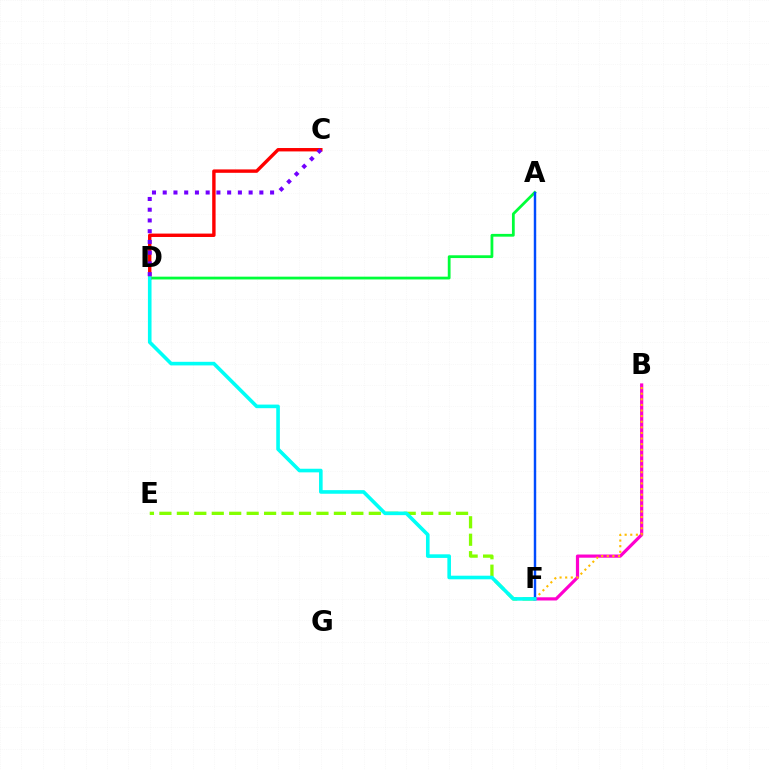{('E', 'F'): [{'color': '#84ff00', 'line_style': 'dashed', 'thickness': 2.37}], ('A', 'D'): [{'color': '#00ff39', 'line_style': 'solid', 'thickness': 2.0}], ('C', 'D'): [{'color': '#ff0000', 'line_style': 'solid', 'thickness': 2.45}, {'color': '#7200ff', 'line_style': 'dotted', 'thickness': 2.92}], ('B', 'F'): [{'color': '#ff00cf', 'line_style': 'solid', 'thickness': 2.3}, {'color': '#ffbd00', 'line_style': 'dotted', 'thickness': 1.52}], ('A', 'F'): [{'color': '#004bff', 'line_style': 'solid', 'thickness': 1.76}], ('D', 'F'): [{'color': '#00fff6', 'line_style': 'solid', 'thickness': 2.6}]}